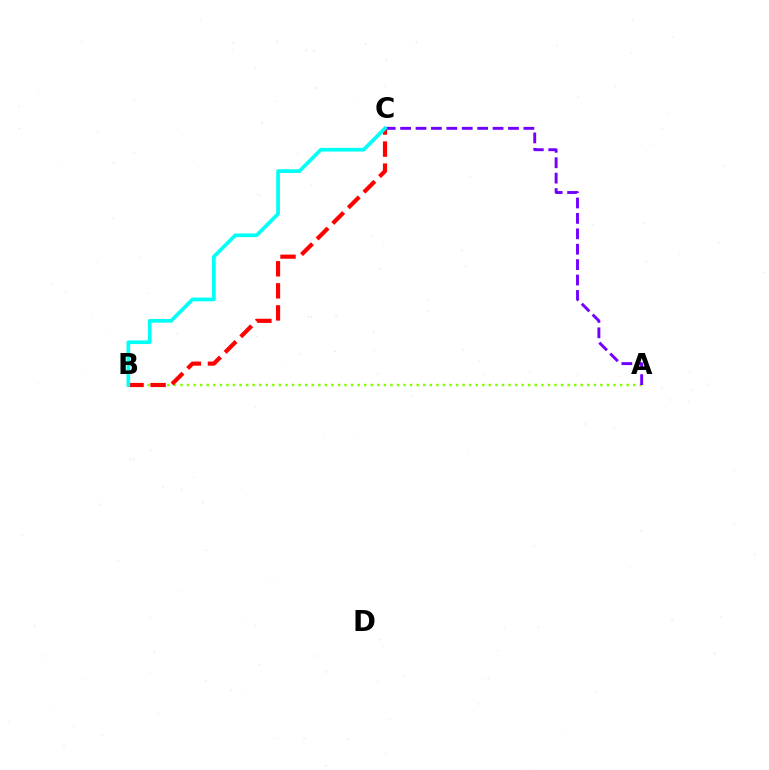{('A', 'B'): [{'color': '#84ff00', 'line_style': 'dotted', 'thickness': 1.78}], ('B', 'C'): [{'color': '#ff0000', 'line_style': 'dashed', 'thickness': 3.0}, {'color': '#00fff6', 'line_style': 'solid', 'thickness': 2.65}], ('A', 'C'): [{'color': '#7200ff', 'line_style': 'dashed', 'thickness': 2.09}]}